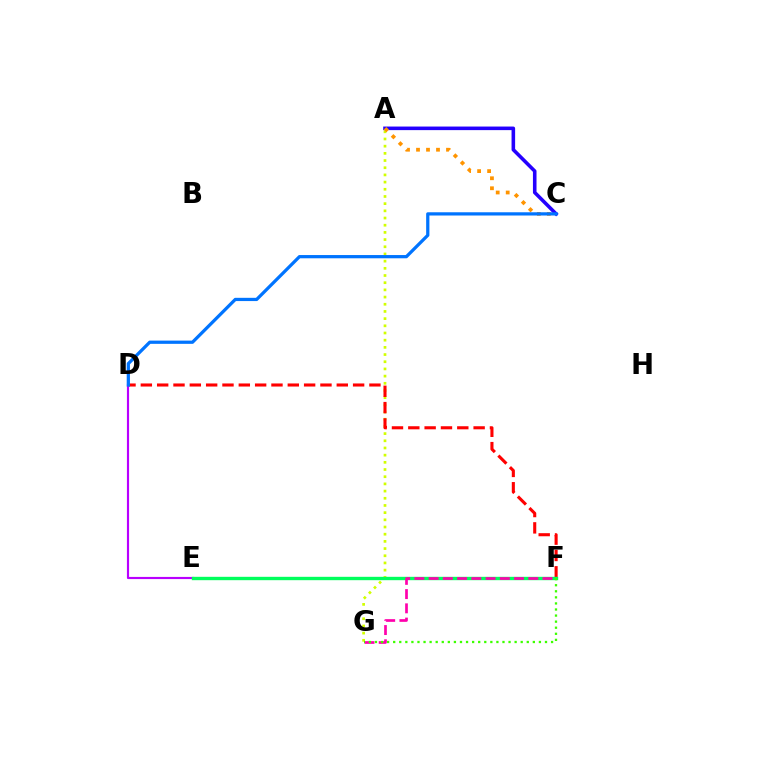{('A', 'G'): [{'color': '#d1ff00', 'line_style': 'dotted', 'thickness': 1.95}], ('A', 'C'): [{'color': '#2500ff', 'line_style': 'solid', 'thickness': 2.57}, {'color': '#ff9400', 'line_style': 'dotted', 'thickness': 2.72}], ('E', 'F'): [{'color': '#00fff6', 'line_style': 'dashed', 'thickness': 2.1}, {'color': '#00ff5c', 'line_style': 'solid', 'thickness': 2.42}], ('D', 'F'): [{'color': '#ff0000', 'line_style': 'dashed', 'thickness': 2.22}], ('D', 'E'): [{'color': '#b900ff', 'line_style': 'solid', 'thickness': 1.55}], ('C', 'D'): [{'color': '#0074ff', 'line_style': 'solid', 'thickness': 2.33}], ('F', 'G'): [{'color': '#ff00ac', 'line_style': 'dashed', 'thickness': 1.93}, {'color': '#3dff00', 'line_style': 'dotted', 'thickness': 1.65}]}